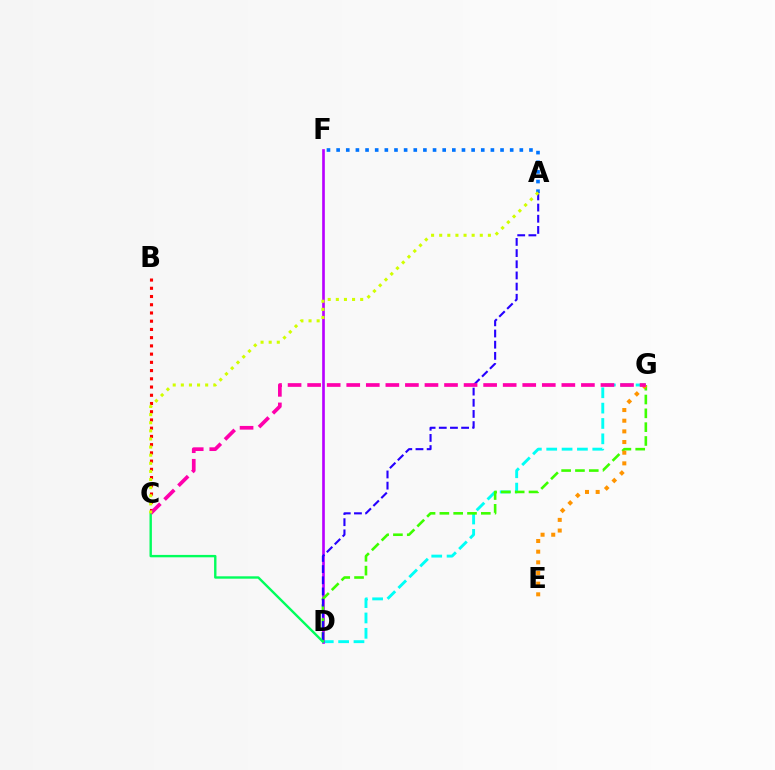{('D', 'G'): [{'color': '#00fff6', 'line_style': 'dashed', 'thickness': 2.09}, {'color': '#3dff00', 'line_style': 'dashed', 'thickness': 1.88}], ('D', 'F'): [{'color': '#b900ff', 'line_style': 'solid', 'thickness': 1.92}], ('A', 'F'): [{'color': '#0074ff', 'line_style': 'dotted', 'thickness': 2.62}], ('B', 'C'): [{'color': '#ff0000', 'line_style': 'dotted', 'thickness': 2.24}], ('A', 'D'): [{'color': '#2500ff', 'line_style': 'dashed', 'thickness': 1.52}], ('E', 'G'): [{'color': '#ff9400', 'line_style': 'dotted', 'thickness': 2.9}], ('C', 'D'): [{'color': '#00ff5c', 'line_style': 'solid', 'thickness': 1.72}], ('C', 'G'): [{'color': '#ff00ac', 'line_style': 'dashed', 'thickness': 2.66}], ('A', 'C'): [{'color': '#d1ff00', 'line_style': 'dotted', 'thickness': 2.2}]}